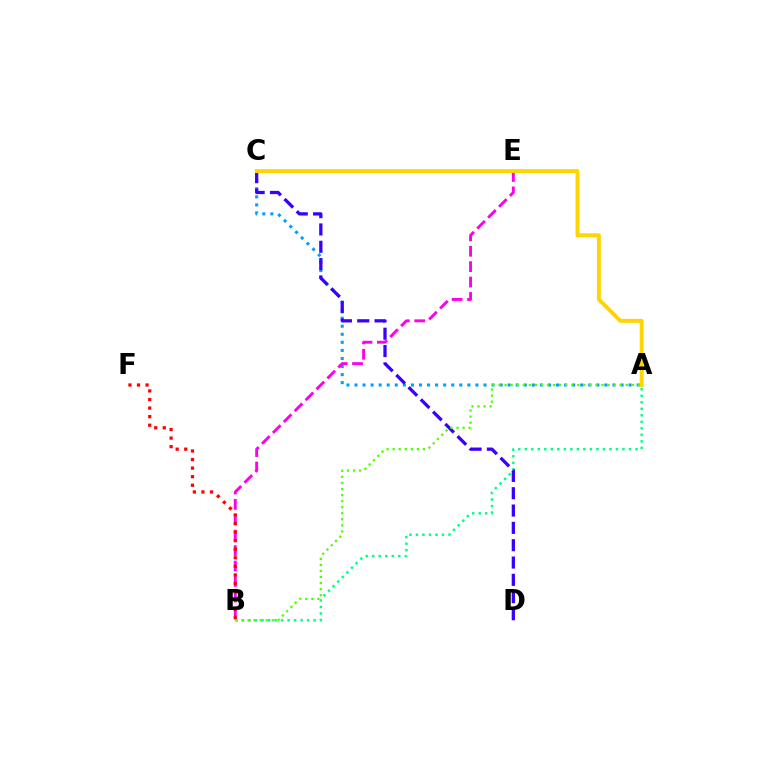{('A', 'C'): [{'color': '#009eff', 'line_style': 'dotted', 'thickness': 2.19}, {'color': '#ffd500', 'line_style': 'solid', 'thickness': 2.82}], ('B', 'E'): [{'color': '#ff00ed', 'line_style': 'dashed', 'thickness': 2.09}], ('A', 'B'): [{'color': '#00ff86', 'line_style': 'dotted', 'thickness': 1.77}, {'color': '#4fff00', 'line_style': 'dotted', 'thickness': 1.65}], ('C', 'D'): [{'color': '#3700ff', 'line_style': 'dashed', 'thickness': 2.35}], ('B', 'F'): [{'color': '#ff0000', 'line_style': 'dotted', 'thickness': 2.33}]}